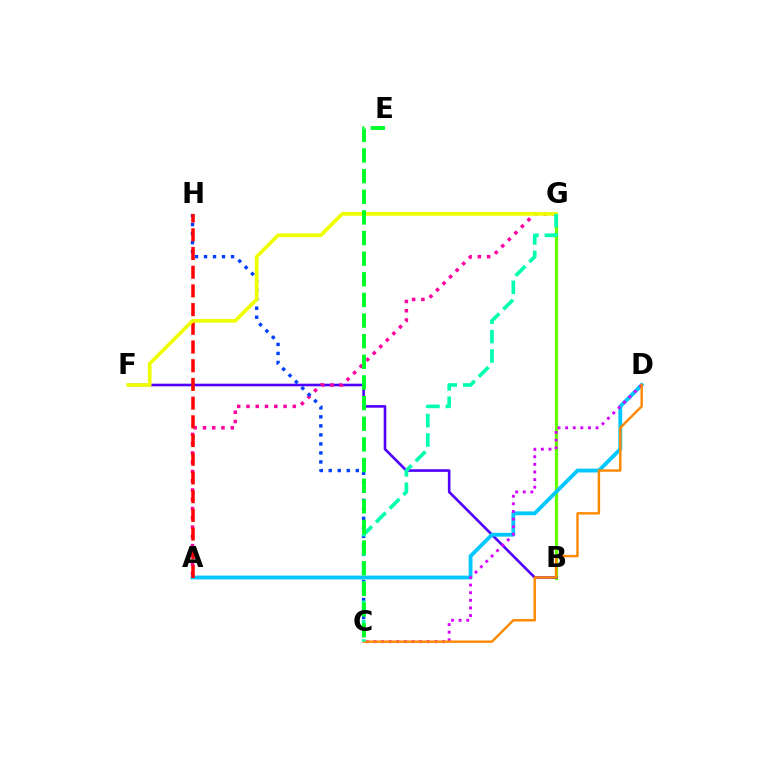{('B', 'G'): [{'color': '#66ff00', 'line_style': 'solid', 'thickness': 2.32}], ('B', 'F'): [{'color': '#4f00ff', 'line_style': 'solid', 'thickness': 1.88}], ('A', 'G'): [{'color': '#ff00a0', 'line_style': 'dotted', 'thickness': 2.52}], ('C', 'H'): [{'color': '#003fff', 'line_style': 'dotted', 'thickness': 2.45}], ('A', 'D'): [{'color': '#00c7ff', 'line_style': 'solid', 'thickness': 2.76}], ('C', 'D'): [{'color': '#d600ff', 'line_style': 'dotted', 'thickness': 2.07}, {'color': '#ff8800', 'line_style': 'solid', 'thickness': 1.74}], ('A', 'H'): [{'color': '#ff0000', 'line_style': 'dashed', 'thickness': 2.54}], ('F', 'G'): [{'color': '#eeff00', 'line_style': 'solid', 'thickness': 2.65}], ('C', 'G'): [{'color': '#00ffaf', 'line_style': 'dashed', 'thickness': 2.63}], ('C', 'E'): [{'color': '#00ff27', 'line_style': 'dashed', 'thickness': 2.8}]}